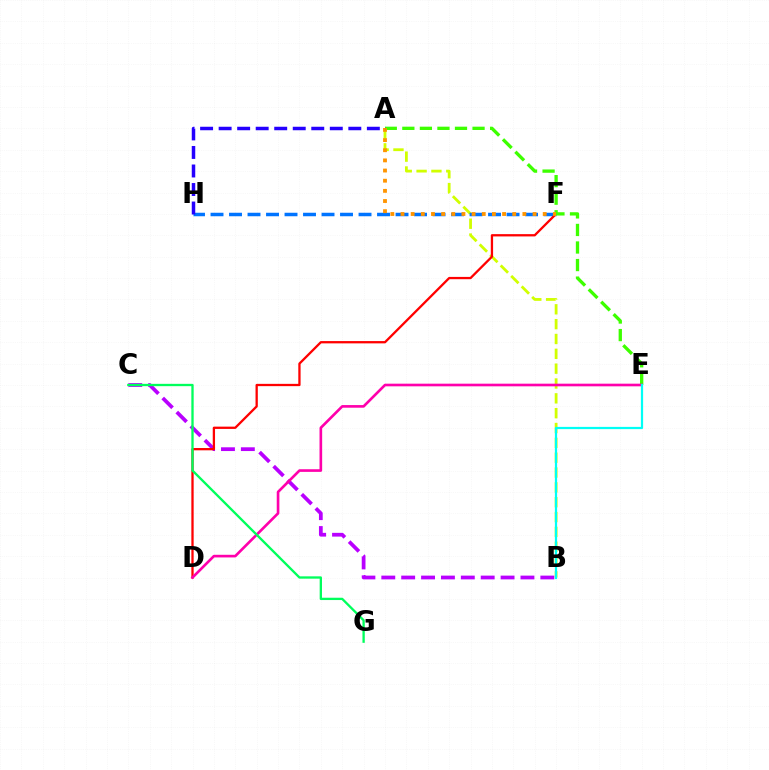{('A', 'B'): [{'color': '#d1ff00', 'line_style': 'dashed', 'thickness': 2.02}], ('F', 'H'): [{'color': '#0074ff', 'line_style': 'dashed', 'thickness': 2.51}], ('B', 'C'): [{'color': '#b900ff', 'line_style': 'dashed', 'thickness': 2.7}], ('D', 'F'): [{'color': '#ff0000', 'line_style': 'solid', 'thickness': 1.65}], ('A', 'E'): [{'color': '#3dff00', 'line_style': 'dashed', 'thickness': 2.38}], ('A', 'F'): [{'color': '#ff9400', 'line_style': 'dotted', 'thickness': 2.76}], ('D', 'E'): [{'color': '#ff00ac', 'line_style': 'solid', 'thickness': 1.91}], ('C', 'G'): [{'color': '#00ff5c', 'line_style': 'solid', 'thickness': 1.67}], ('A', 'H'): [{'color': '#2500ff', 'line_style': 'dashed', 'thickness': 2.52}], ('B', 'E'): [{'color': '#00fff6', 'line_style': 'solid', 'thickness': 1.6}]}